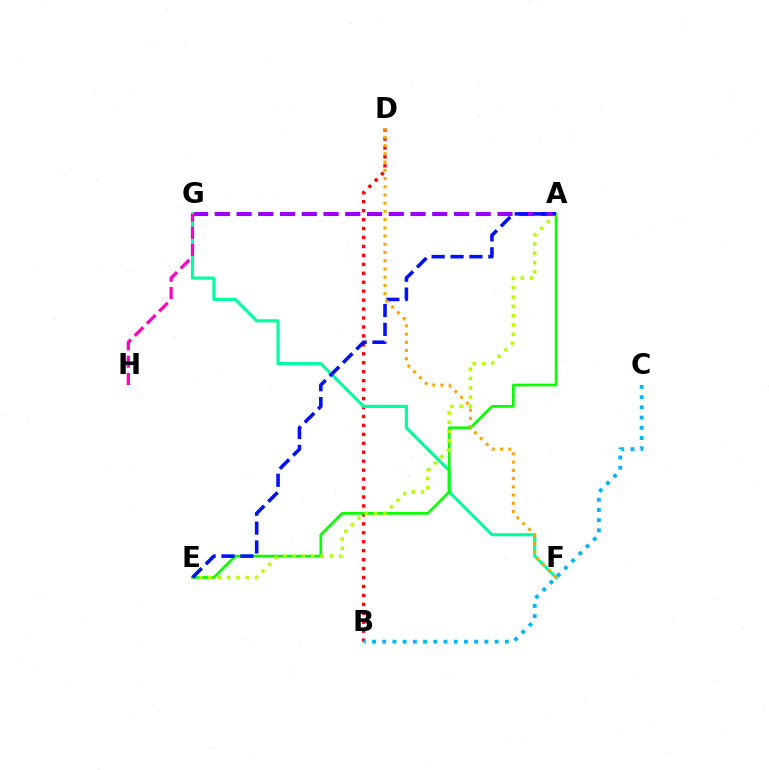{('A', 'G'): [{'color': '#9b00ff', 'line_style': 'dashed', 'thickness': 2.95}], ('B', 'D'): [{'color': '#ff0000', 'line_style': 'dotted', 'thickness': 2.43}], ('F', 'G'): [{'color': '#00ff9d', 'line_style': 'solid', 'thickness': 2.27}], ('A', 'E'): [{'color': '#08ff00', 'line_style': 'solid', 'thickness': 1.95}, {'color': '#b3ff00', 'line_style': 'dotted', 'thickness': 2.53}, {'color': '#0010ff', 'line_style': 'dashed', 'thickness': 2.57}], ('G', 'H'): [{'color': '#ff00bd', 'line_style': 'dashed', 'thickness': 2.35}], ('B', 'C'): [{'color': '#00b5ff', 'line_style': 'dotted', 'thickness': 2.78}], ('D', 'F'): [{'color': '#ffa500', 'line_style': 'dotted', 'thickness': 2.23}]}